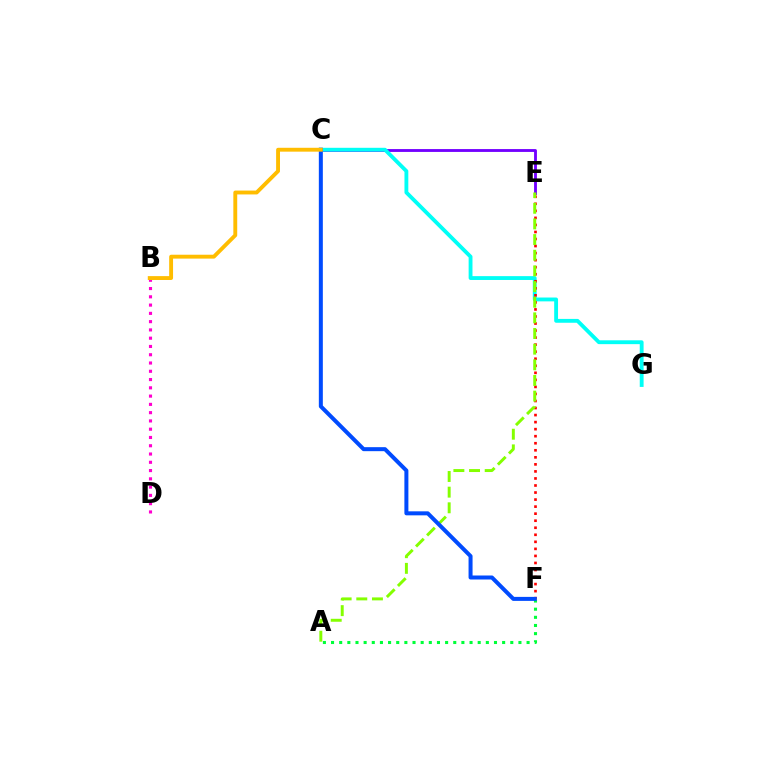{('B', 'D'): [{'color': '#ff00cf', 'line_style': 'dotted', 'thickness': 2.25}], ('C', 'E'): [{'color': '#7200ff', 'line_style': 'solid', 'thickness': 2.05}], ('A', 'F'): [{'color': '#00ff39', 'line_style': 'dotted', 'thickness': 2.21}], ('C', 'G'): [{'color': '#00fff6', 'line_style': 'solid', 'thickness': 2.77}], ('E', 'F'): [{'color': '#ff0000', 'line_style': 'dotted', 'thickness': 1.91}], ('A', 'E'): [{'color': '#84ff00', 'line_style': 'dashed', 'thickness': 2.13}], ('C', 'F'): [{'color': '#004bff', 'line_style': 'solid', 'thickness': 2.88}], ('B', 'C'): [{'color': '#ffbd00', 'line_style': 'solid', 'thickness': 2.79}]}